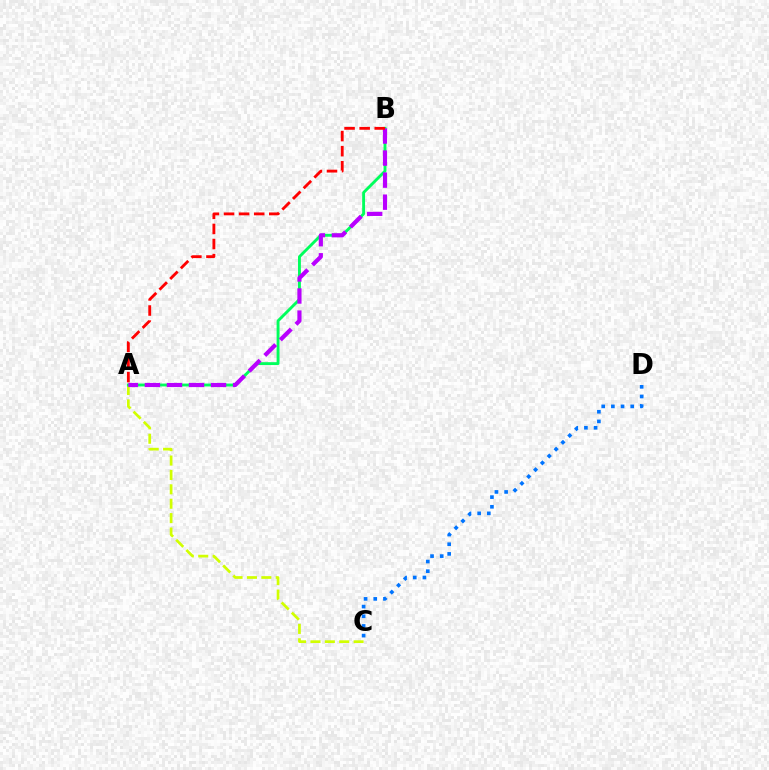{('A', 'C'): [{'color': '#d1ff00', 'line_style': 'dashed', 'thickness': 1.96}], ('A', 'B'): [{'color': '#00ff5c', 'line_style': 'solid', 'thickness': 2.07}, {'color': '#b900ff', 'line_style': 'dashed', 'thickness': 3.0}, {'color': '#ff0000', 'line_style': 'dashed', 'thickness': 2.05}], ('C', 'D'): [{'color': '#0074ff', 'line_style': 'dotted', 'thickness': 2.63}]}